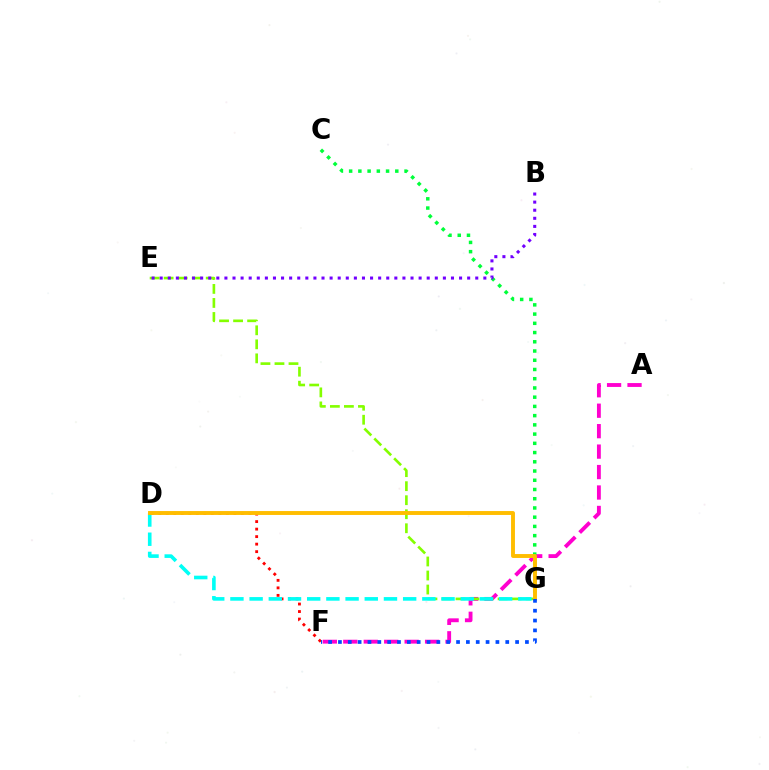{('A', 'F'): [{'color': '#ff00cf', 'line_style': 'dashed', 'thickness': 2.78}], ('D', 'F'): [{'color': '#ff0000', 'line_style': 'dotted', 'thickness': 2.04}], ('E', 'G'): [{'color': '#84ff00', 'line_style': 'dashed', 'thickness': 1.91}], ('C', 'G'): [{'color': '#00ff39', 'line_style': 'dotted', 'thickness': 2.51}], ('D', 'G'): [{'color': '#00fff6', 'line_style': 'dashed', 'thickness': 2.61}, {'color': '#ffbd00', 'line_style': 'solid', 'thickness': 2.81}], ('B', 'E'): [{'color': '#7200ff', 'line_style': 'dotted', 'thickness': 2.2}], ('F', 'G'): [{'color': '#004bff', 'line_style': 'dotted', 'thickness': 2.67}]}